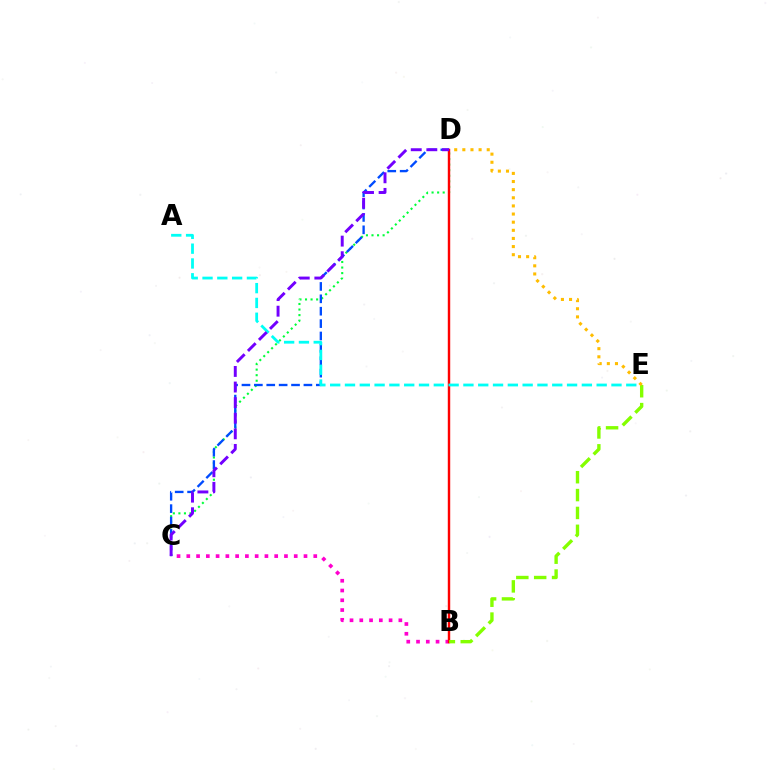{('B', 'C'): [{'color': '#ff00cf', 'line_style': 'dotted', 'thickness': 2.65}], ('C', 'D'): [{'color': '#00ff39', 'line_style': 'dotted', 'thickness': 1.51}, {'color': '#004bff', 'line_style': 'dashed', 'thickness': 1.68}, {'color': '#7200ff', 'line_style': 'dashed', 'thickness': 2.12}], ('B', 'D'): [{'color': '#ff0000', 'line_style': 'solid', 'thickness': 1.75}], ('A', 'E'): [{'color': '#00fff6', 'line_style': 'dashed', 'thickness': 2.01}], ('B', 'E'): [{'color': '#84ff00', 'line_style': 'dashed', 'thickness': 2.43}], ('D', 'E'): [{'color': '#ffbd00', 'line_style': 'dotted', 'thickness': 2.21}]}